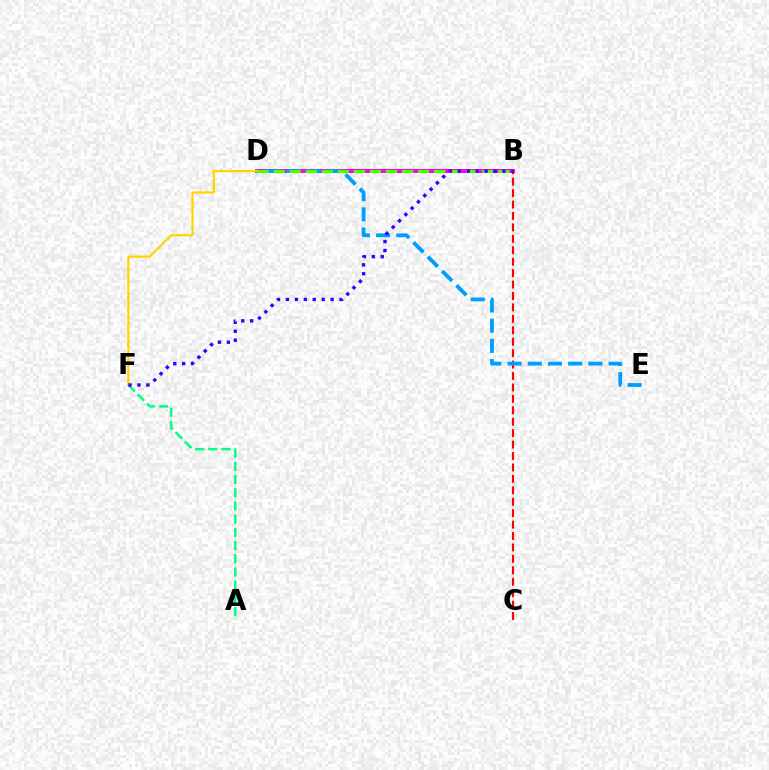{('B', 'D'): [{'color': '#ff00ed', 'line_style': 'solid', 'thickness': 2.88}, {'color': '#4fff00', 'line_style': 'dashed', 'thickness': 2.18}], ('A', 'F'): [{'color': '#00ff86', 'line_style': 'dashed', 'thickness': 1.8}], ('B', 'C'): [{'color': '#ff0000', 'line_style': 'dashed', 'thickness': 1.55}], ('D', 'E'): [{'color': '#009eff', 'line_style': 'dashed', 'thickness': 2.74}], ('D', 'F'): [{'color': '#ffd500', 'line_style': 'solid', 'thickness': 1.59}], ('B', 'F'): [{'color': '#3700ff', 'line_style': 'dotted', 'thickness': 2.43}]}